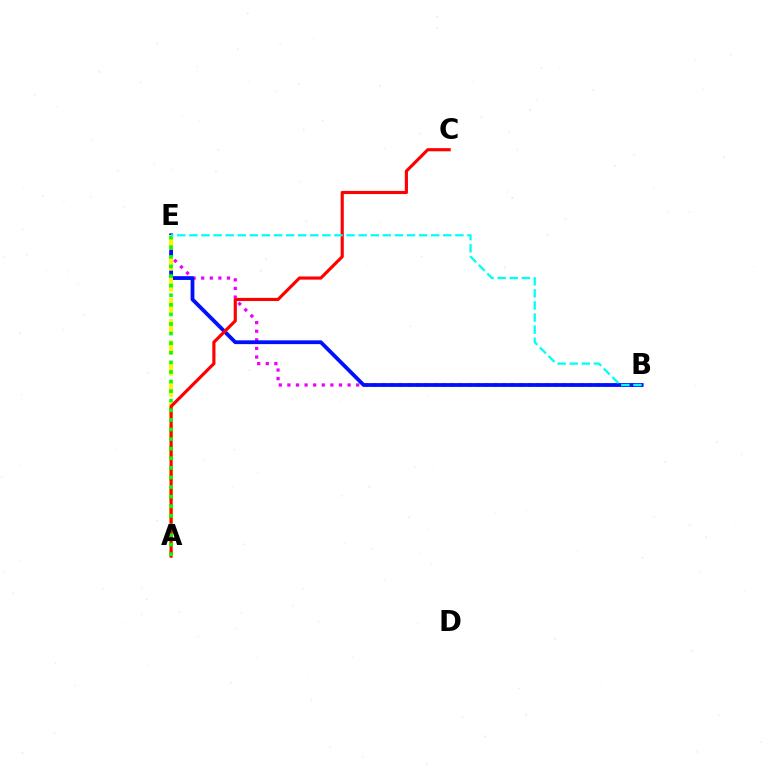{('B', 'E'): [{'color': '#ee00ff', 'line_style': 'dotted', 'thickness': 2.34}, {'color': '#0010ff', 'line_style': 'solid', 'thickness': 2.73}, {'color': '#00fff6', 'line_style': 'dashed', 'thickness': 1.64}], ('A', 'E'): [{'color': '#fcf500', 'line_style': 'dashed', 'thickness': 2.85}, {'color': '#08ff00', 'line_style': 'dotted', 'thickness': 2.61}], ('A', 'C'): [{'color': '#ff0000', 'line_style': 'solid', 'thickness': 2.26}]}